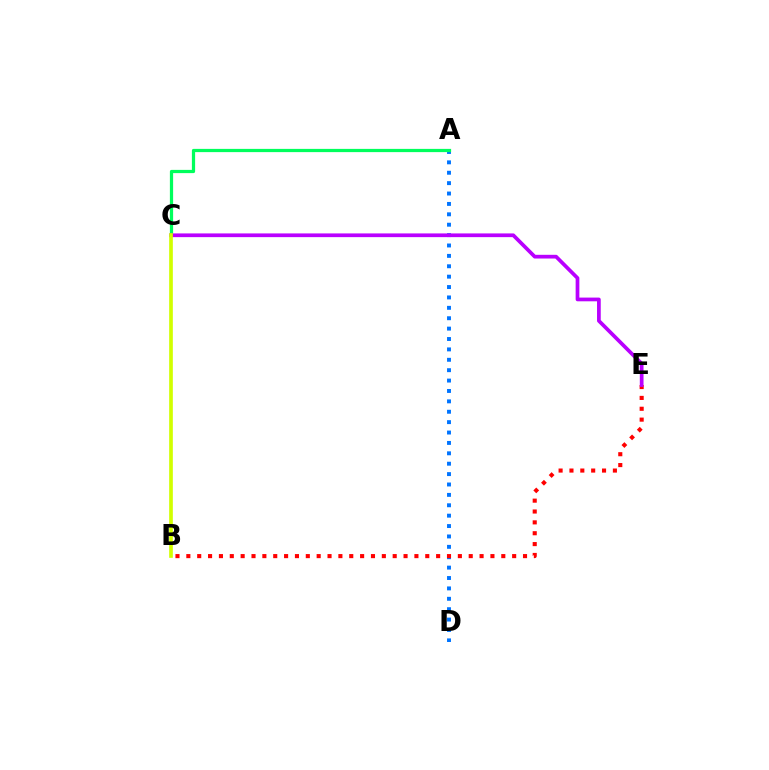{('A', 'D'): [{'color': '#0074ff', 'line_style': 'dotted', 'thickness': 2.82}], ('B', 'E'): [{'color': '#ff0000', 'line_style': 'dotted', 'thickness': 2.95}], ('A', 'C'): [{'color': '#00ff5c', 'line_style': 'solid', 'thickness': 2.33}], ('C', 'E'): [{'color': '#b900ff', 'line_style': 'solid', 'thickness': 2.68}], ('B', 'C'): [{'color': '#d1ff00', 'line_style': 'solid', 'thickness': 2.65}]}